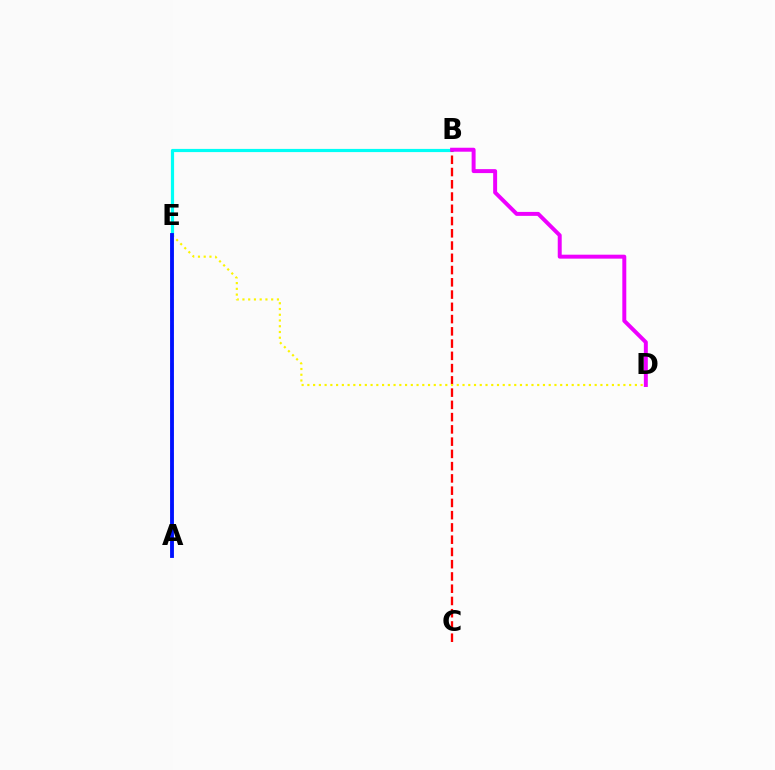{('B', 'E'): [{'color': '#00fff6', 'line_style': 'solid', 'thickness': 2.29}], ('B', 'C'): [{'color': '#ff0000', 'line_style': 'dashed', 'thickness': 1.66}], ('D', 'E'): [{'color': '#fcf500', 'line_style': 'dotted', 'thickness': 1.56}], ('A', 'E'): [{'color': '#08ff00', 'line_style': 'dashed', 'thickness': 1.74}, {'color': '#0010ff', 'line_style': 'solid', 'thickness': 2.77}], ('B', 'D'): [{'color': '#ee00ff', 'line_style': 'solid', 'thickness': 2.85}]}